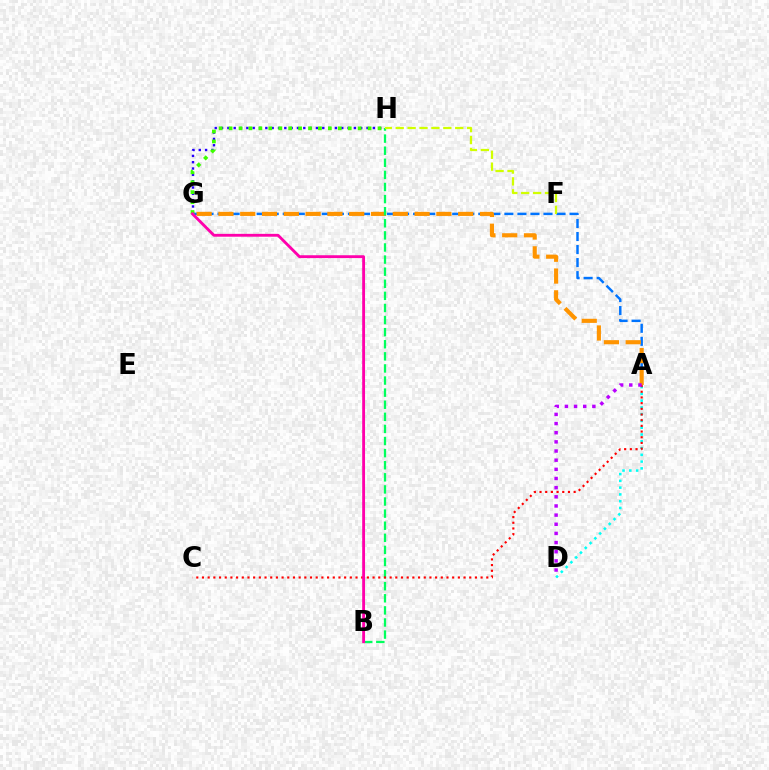{('G', 'H'): [{'color': '#2500ff', 'line_style': 'dotted', 'thickness': 1.72}, {'color': '#3dff00', 'line_style': 'dotted', 'thickness': 2.7}], ('A', 'G'): [{'color': '#0074ff', 'line_style': 'dashed', 'thickness': 1.77}, {'color': '#ff9400', 'line_style': 'dashed', 'thickness': 2.96}], ('B', 'H'): [{'color': '#00ff5c', 'line_style': 'dashed', 'thickness': 1.64}], ('A', 'D'): [{'color': '#00fff6', 'line_style': 'dotted', 'thickness': 1.84}, {'color': '#b900ff', 'line_style': 'dotted', 'thickness': 2.49}], ('F', 'H'): [{'color': '#d1ff00', 'line_style': 'dashed', 'thickness': 1.62}], ('A', 'C'): [{'color': '#ff0000', 'line_style': 'dotted', 'thickness': 1.54}], ('B', 'G'): [{'color': '#ff00ac', 'line_style': 'solid', 'thickness': 2.05}]}